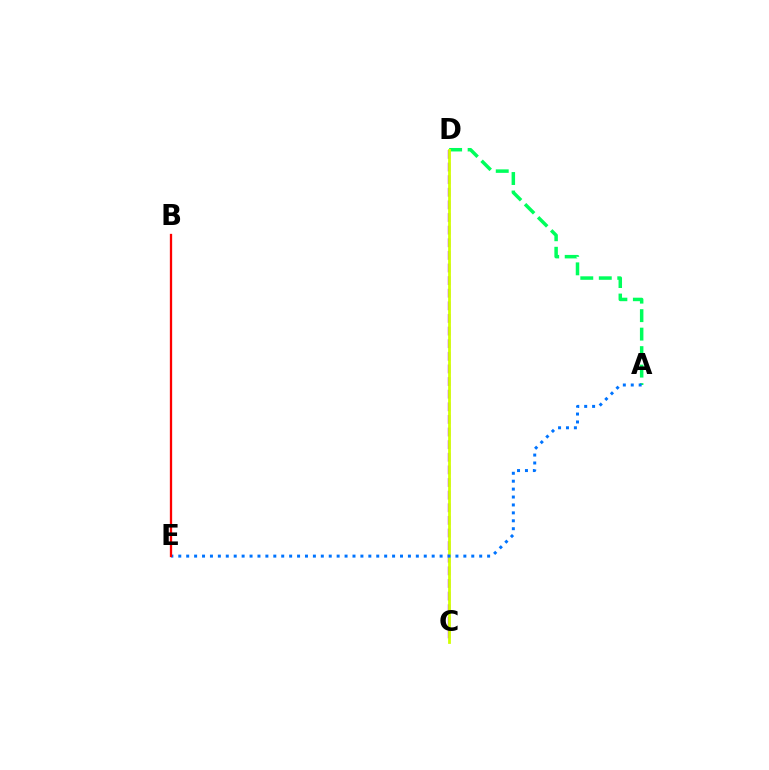{('C', 'D'): [{'color': '#b900ff', 'line_style': 'dashed', 'thickness': 1.71}, {'color': '#d1ff00', 'line_style': 'solid', 'thickness': 1.99}], ('A', 'D'): [{'color': '#00ff5c', 'line_style': 'dashed', 'thickness': 2.51}], ('A', 'E'): [{'color': '#0074ff', 'line_style': 'dotted', 'thickness': 2.15}], ('B', 'E'): [{'color': '#ff0000', 'line_style': 'solid', 'thickness': 1.65}]}